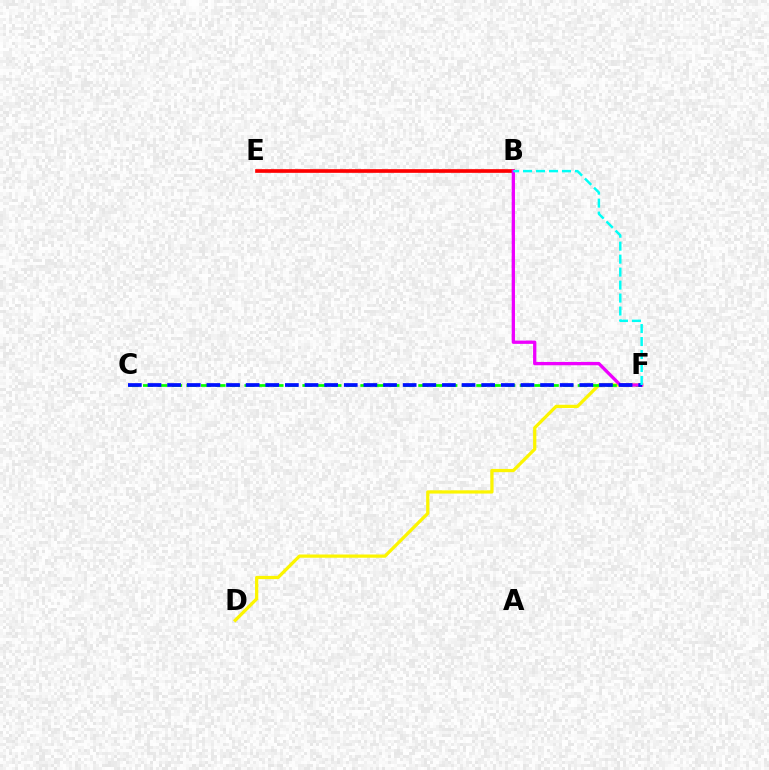{('D', 'F'): [{'color': '#fcf500', 'line_style': 'solid', 'thickness': 2.33}], ('C', 'F'): [{'color': '#08ff00', 'line_style': 'dashed', 'thickness': 1.97}, {'color': '#0010ff', 'line_style': 'dashed', 'thickness': 2.67}], ('B', 'E'): [{'color': '#ff0000', 'line_style': 'solid', 'thickness': 2.64}], ('B', 'F'): [{'color': '#ee00ff', 'line_style': 'solid', 'thickness': 2.37}, {'color': '#00fff6', 'line_style': 'dashed', 'thickness': 1.76}]}